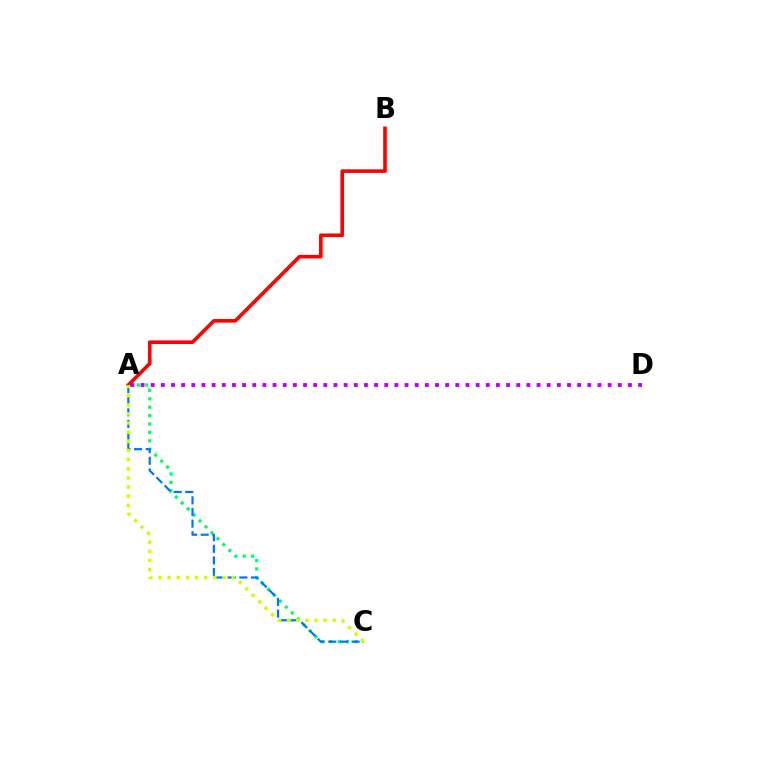{('A', 'C'): [{'color': '#00ff5c', 'line_style': 'dotted', 'thickness': 2.28}, {'color': '#0074ff', 'line_style': 'dashed', 'thickness': 1.58}, {'color': '#d1ff00', 'line_style': 'dotted', 'thickness': 2.48}], ('A', 'B'): [{'color': '#ff0000', 'line_style': 'solid', 'thickness': 2.59}], ('A', 'D'): [{'color': '#b900ff', 'line_style': 'dotted', 'thickness': 2.76}]}